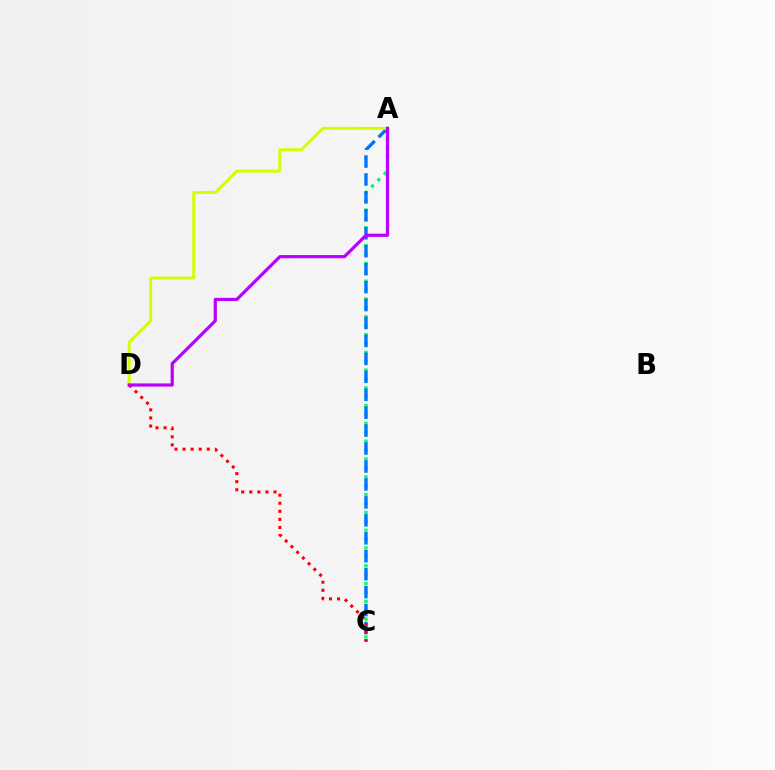{('A', 'C'): [{'color': '#00ff5c', 'line_style': 'dotted', 'thickness': 2.42}, {'color': '#0074ff', 'line_style': 'dashed', 'thickness': 2.44}], ('A', 'D'): [{'color': '#d1ff00', 'line_style': 'solid', 'thickness': 2.11}, {'color': '#b900ff', 'line_style': 'solid', 'thickness': 2.3}], ('C', 'D'): [{'color': '#ff0000', 'line_style': 'dotted', 'thickness': 2.19}]}